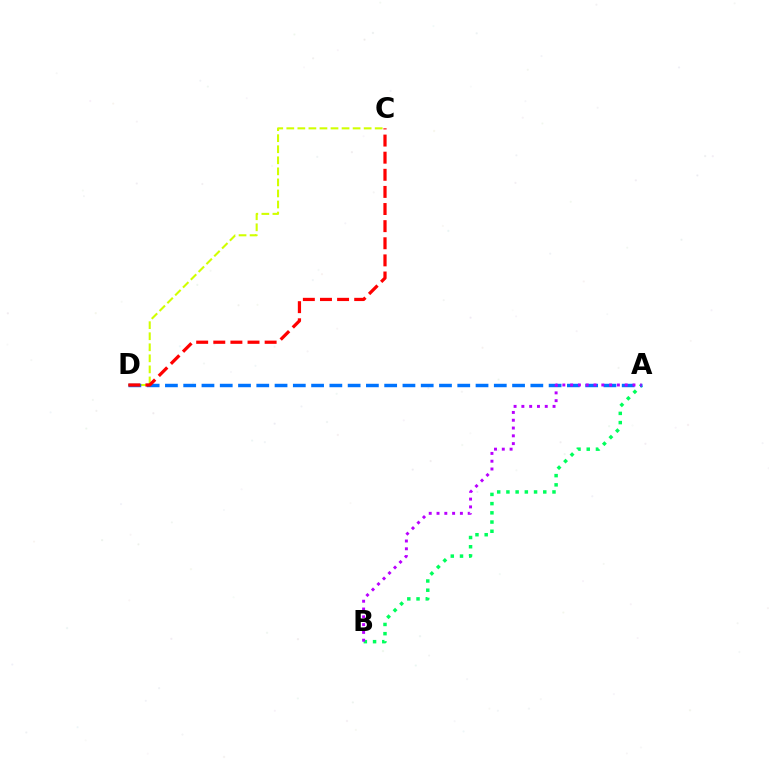{('A', 'B'): [{'color': '#00ff5c', 'line_style': 'dotted', 'thickness': 2.5}, {'color': '#b900ff', 'line_style': 'dotted', 'thickness': 2.12}], ('C', 'D'): [{'color': '#d1ff00', 'line_style': 'dashed', 'thickness': 1.5}, {'color': '#ff0000', 'line_style': 'dashed', 'thickness': 2.33}], ('A', 'D'): [{'color': '#0074ff', 'line_style': 'dashed', 'thickness': 2.48}]}